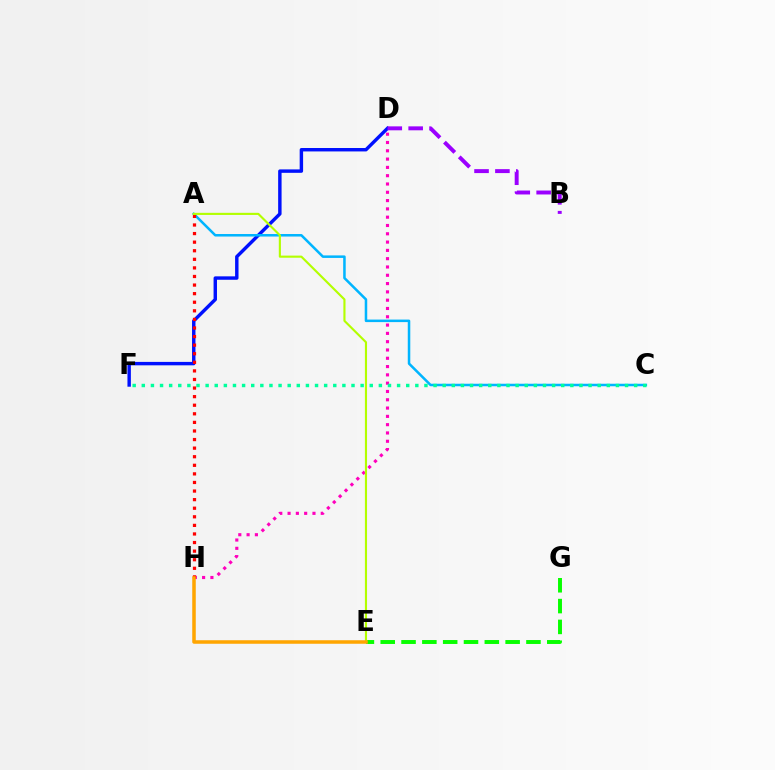{('D', 'F'): [{'color': '#0010ff', 'line_style': 'solid', 'thickness': 2.46}], ('A', 'C'): [{'color': '#00b5ff', 'line_style': 'solid', 'thickness': 1.82}], ('E', 'G'): [{'color': '#08ff00', 'line_style': 'dashed', 'thickness': 2.83}], ('D', 'H'): [{'color': '#ff00bd', 'line_style': 'dotted', 'thickness': 2.25}], ('A', 'H'): [{'color': '#ff0000', 'line_style': 'dotted', 'thickness': 2.33}], ('C', 'F'): [{'color': '#00ff9d', 'line_style': 'dotted', 'thickness': 2.48}], ('A', 'E'): [{'color': '#b3ff00', 'line_style': 'solid', 'thickness': 1.53}], ('E', 'H'): [{'color': '#ffa500', 'line_style': 'solid', 'thickness': 2.54}], ('B', 'D'): [{'color': '#9b00ff', 'line_style': 'dashed', 'thickness': 2.84}]}